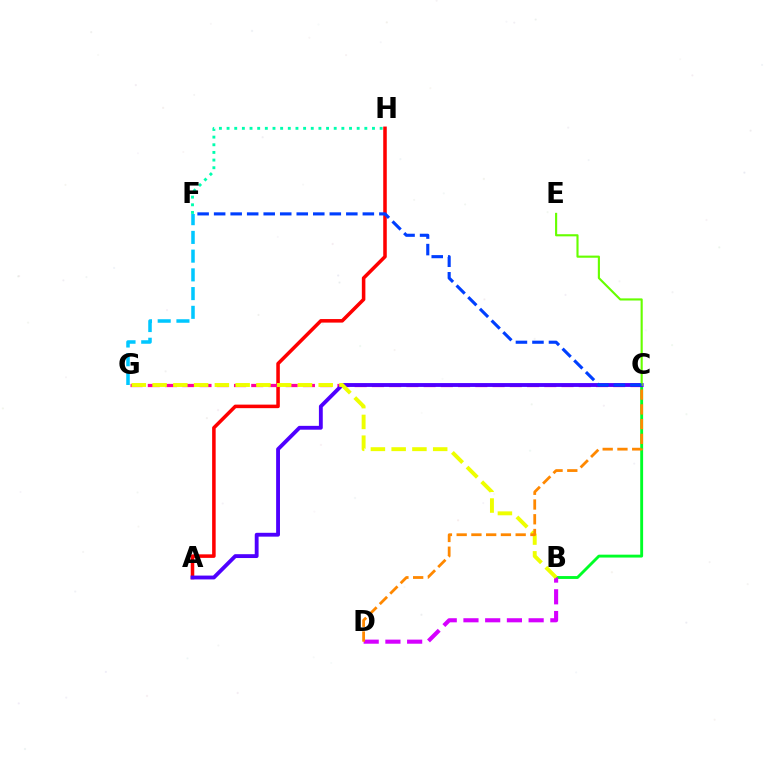{('B', 'C'): [{'color': '#00ff27', 'line_style': 'solid', 'thickness': 2.08}], ('A', 'H'): [{'color': '#ff0000', 'line_style': 'solid', 'thickness': 2.55}], ('B', 'D'): [{'color': '#d600ff', 'line_style': 'dashed', 'thickness': 2.95}], ('C', 'G'): [{'color': '#ff00a0', 'line_style': 'dashed', 'thickness': 2.34}], ('A', 'C'): [{'color': '#4f00ff', 'line_style': 'solid', 'thickness': 2.77}], ('C', 'E'): [{'color': '#66ff00', 'line_style': 'solid', 'thickness': 1.54}], ('F', 'G'): [{'color': '#00c7ff', 'line_style': 'dashed', 'thickness': 2.54}], ('F', 'H'): [{'color': '#00ffaf', 'line_style': 'dotted', 'thickness': 2.08}], ('B', 'G'): [{'color': '#eeff00', 'line_style': 'dashed', 'thickness': 2.82}], ('C', 'D'): [{'color': '#ff8800', 'line_style': 'dashed', 'thickness': 2.0}], ('C', 'F'): [{'color': '#003fff', 'line_style': 'dashed', 'thickness': 2.24}]}